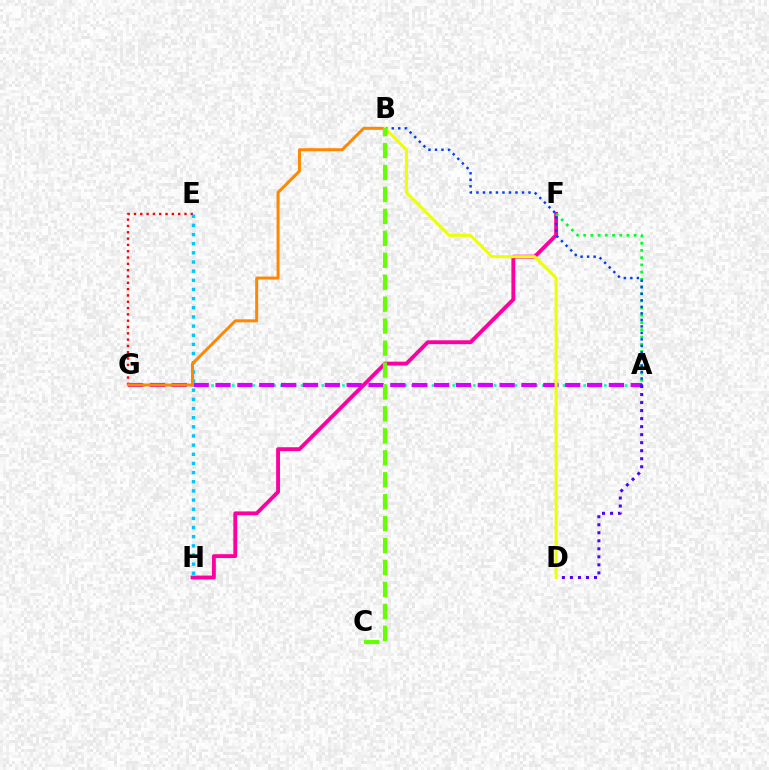{('E', 'G'): [{'color': '#ff0000', 'line_style': 'dotted', 'thickness': 1.72}], ('A', 'G'): [{'color': '#00ffaf', 'line_style': 'dotted', 'thickness': 1.87}, {'color': '#d600ff', 'line_style': 'dashed', 'thickness': 2.97}], ('F', 'H'): [{'color': '#ff00a0', 'line_style': 'solid', 'thickness': 2.78}], ('E', 'H'): [{'color': '#00c7ff', 'line_style': 'dotted', 'thickness': 2.49}], ('A', 'F'): [{'color': '#00ff27', 'line_style': 'dotted', 'thickness': 1.96}], ('A', 'B'): [{'color': '#003fff', 'line_style': 'dotted', 'thickness': 1.77}], ('B', 'G'): [{'color': '#ff8800', 'line_style': 'solid', 'thickness': 2.15}], ('A', 'D'): [{'color': '#4f00ff', 'line_style': 'dotted', 'thickness': 2.18}], ('B', 'D'): [{'color': '#eeff00', 'line_style': 'solid', 'thickness': 2.19}], ('B', 'C'): [{'color': '#66ff00', 'line_style': 'dashed', 'thickness': 2.98}]}